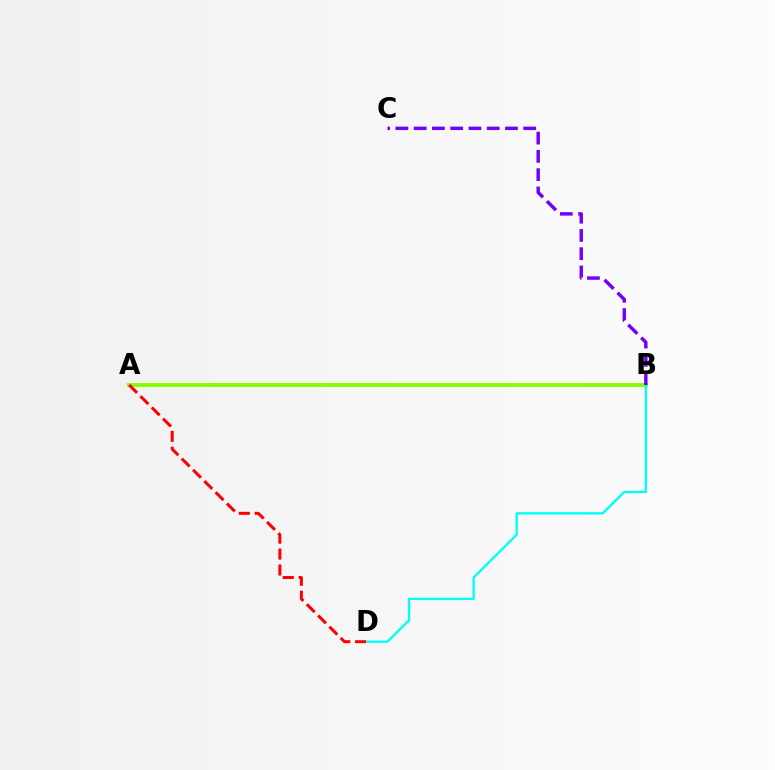{('A', 'B'): [{'color': '#84ff00', 'line_style': 'solid', 'thickness': 2.79}], ('B', 'D'): [{'color': '#00fff6', 'line_style': 'solid', 'thickness': 1.68}], ('B', 'C'): [{'color': '#7200ff', 'line_style': 'dashed', 'thickness': 2.48}], ('A', 'D'): [{'color': '#ff0000', 'line_style': 'dashed', 'thickness': 2.16}]}